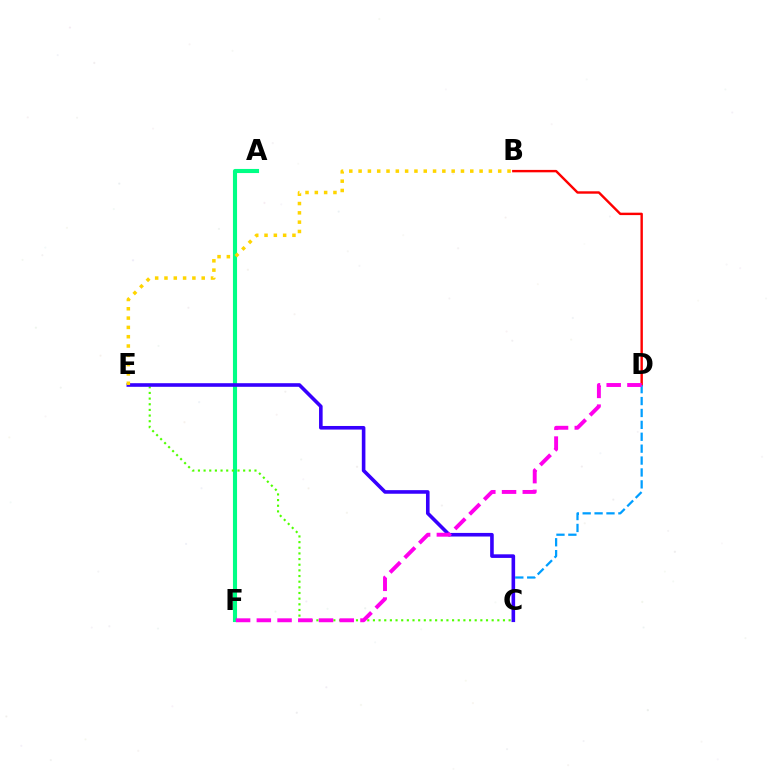{('A', 'F'): [{'color': '#00ff86', 'line_style': 'solid', 'thickness': 2.95}], ('B', 'D'): [{'color': '#ff0000', 'line_style': 'solid', 'thickness': 1.74}], ('C', 'D'): [{'color': '#009eff', 'line_style': 'dashed', 'thickness': 1.62}], ('C', 'E'): [{'color': '#4fff00', 'line_style': 'dotted', 'thickness': 1.54}, {'color': '#3700ff', 'line_style': 'solid', 'thickness': 2.59}], ('D', 'F'): [{'color': '#ff00ed', 'line_style': 'dashed', 'thickness': 2.82}], ('B', 'E'): [{'color': '#ffd500', 'line_style': 'dotted', 'thickness': 2.53}]}